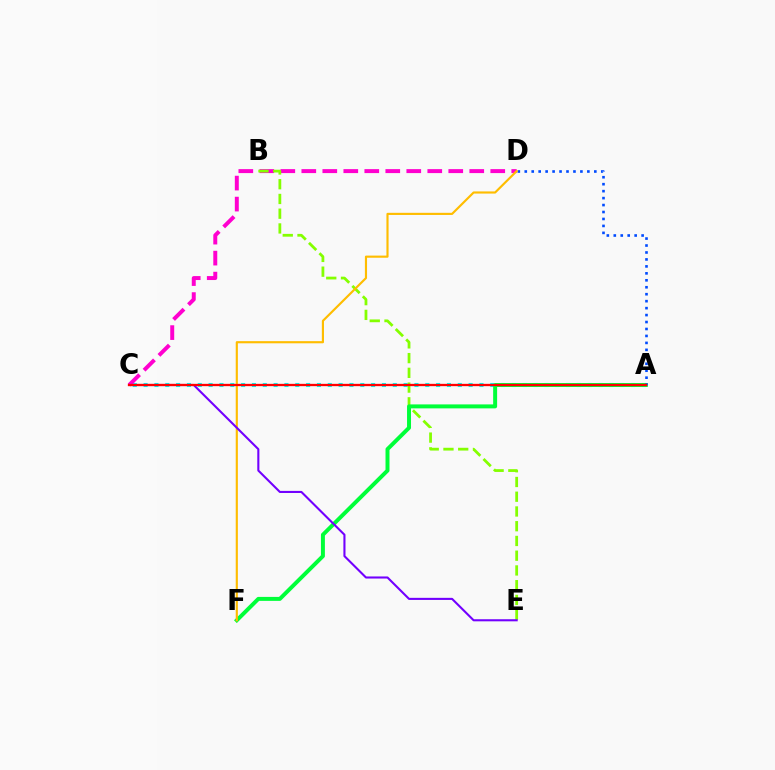{('A', 'C'): [{'color': '#00fff6', 'line_style': 'dotted', 'thickness': 2.94}, {'color': '#ff0000', 'line_style': 'solid', 'thickness': 1.66}], ('C', 'D'): [{'color': '#ff00cf', 'line_style': 'dashed', 'thickness': 2.85}], ('B', 'E'): [{'color': '#84ff00', 'line_style': 'dashed', 'thickness': 2.0}], ('A', 'F'): [{'color': '#00ff39', 'line_style': 'solid', 'thickness': 2.86}], ('A', 'D'): [{'color': '#004bff', 'line_style': 'dotted', 'thickness': 1.89}], ('D', 'F'): [{'color': '#ffbd00', 'line_style': 'solid', 'thickness': 1.55}], ('C', 'E'): [{'color': '#7200ff', 'line_style': 'solid', 'thickness': 1.51}]}